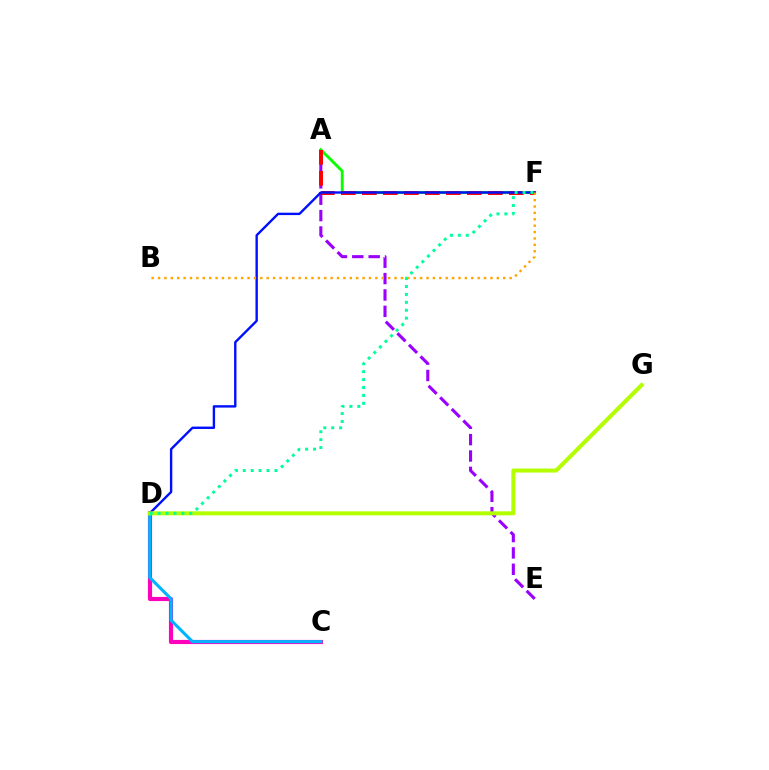{('A', 'E'): [{'color': '#9b00ff', 'line_style': 'dashed', 'thickness': 2.22}], ('C', 'D'): [{'color': '#ff00bd', 'line_style': 'solid', 'thickness': 2.99}, {'color': '#00b5ff', 'line_style': 'solid', 'thickness': 2.22}], ('A', 'F'): [{'color': '#08ff00', 'line_style': 'solid', 'thickness': 2.07}, {'color': '#ff0000', 'line_style': 'dashed', 'thickness': 2.85}], ('D', 'F'): [{'color': '#0010ff', 'line_style': 'solid', 'thickness': 1.72}, {'color': '#00ff9d', 'line_style': 'dotted', 'thickness': 2.15}], ('D', 'G'): [{'color': '#b3ff00', 'line_style': 'solid', 'thickness': 2.89}], ('B', 'F'): [{'color': '#ffa500', 'line_style': 'dotted', 'thickness': 1.74}]}